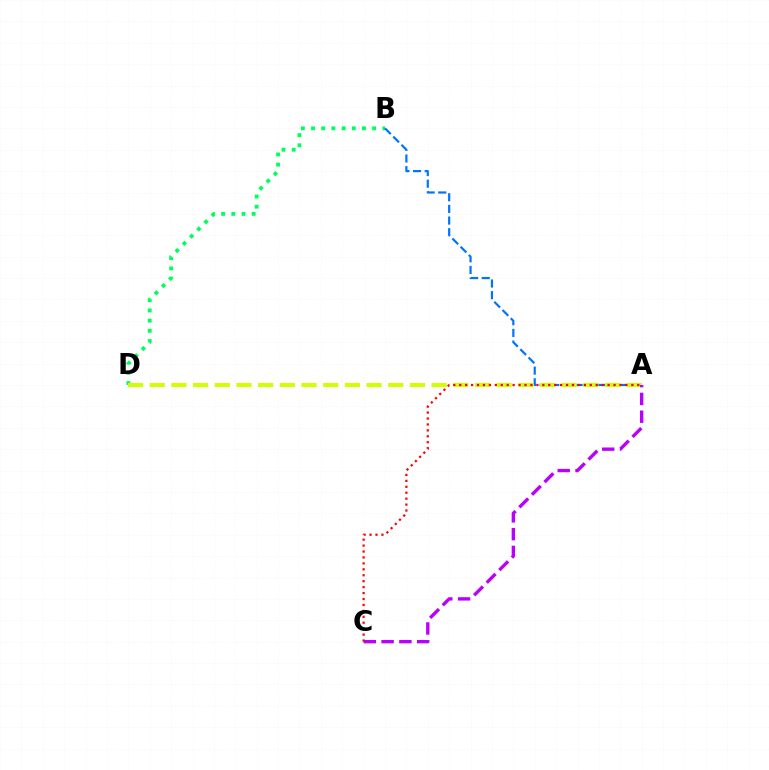{('B', 'D'): [{'color': '#00ff5c', 'line_style': 'dotted', 'thickness': 2.77}], ('A', 'B'): [{'color': '#0074ff', 'line_style': 'dashed', 'thickness': 1.58}], ('A', 'D'): [{'color': '#d1ff00', 'line_style': 'dashed', 'thickness': 2.95}], ('A', 'C'): [{'color': '#b900ff', 'line_style': 'dashed', 'thickness': 2.42}, {'color': '#ff0000', 'line_style': 'dotted', 'thickness': 1.61}]}